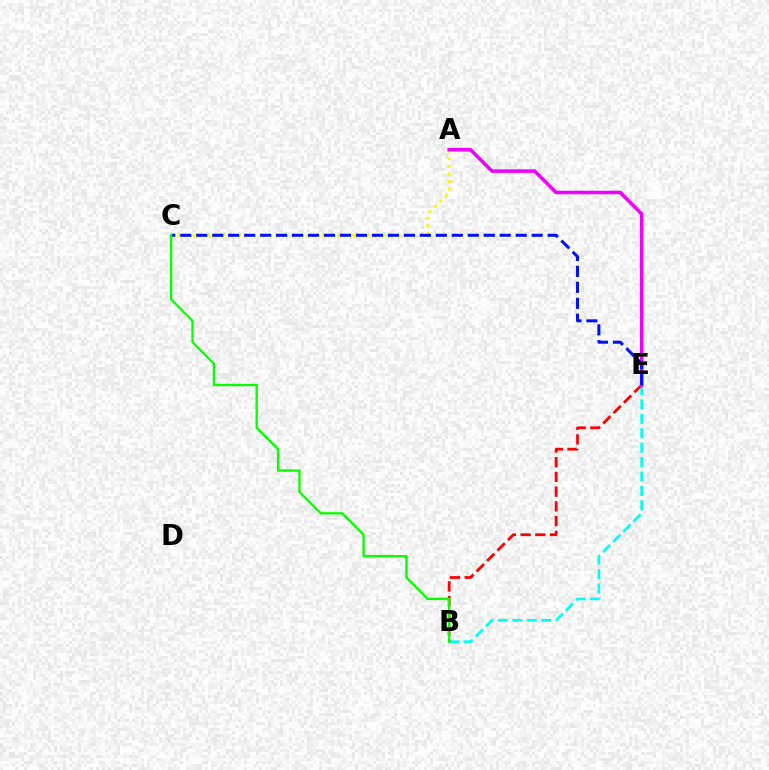{('B', 'E'): [{'color': '#00fff6', 'line_style': 'dashed', 'thickness': 1.96}, {'color': '#ff0000', 'line_style': 'dashed', 'thickness': 2.0}], ('A', 'C'): [{'color': '#fcf500', 'line_style': 'dotted', 'thickness': 2.07}], ('A', 'E'): [{'color': '#ee00ff', 'line_style': 'solid', 'thickness': 2.54}], ('C', 'E'): [{'color': '#0010ff', 'line_style': 'dashed', 'thickness': 2.17}], ('B', 'C'): [{'color': '#08ff00', 'line_style': 'solid', 'thickness': 1.66}]}